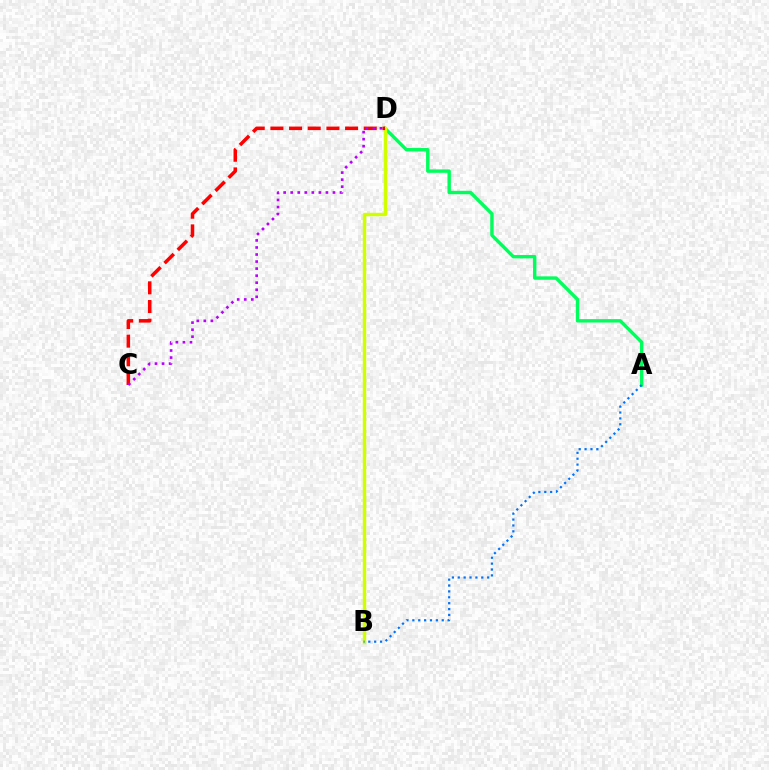{('A', 'D'): [{'color': '#00ff5c', 'line_style': 'solid', 'thickness': 2.45}], ('B', 'D'): [{'color': '#d1ff00', 'line_style': 'solid', 'thickness': 2.5}], ('C', 'D'): [{'color': '#ff0000', 'line_style': 'dashed', 'thickness': 2.54}, {'color': '#b900ff', 'line_style': 'dotted', 'thickness': 1.91}], ('A', 'B'): [{'color': '#0074ff', 'line_style': 'dotted', 'thickness': 1.6}]}